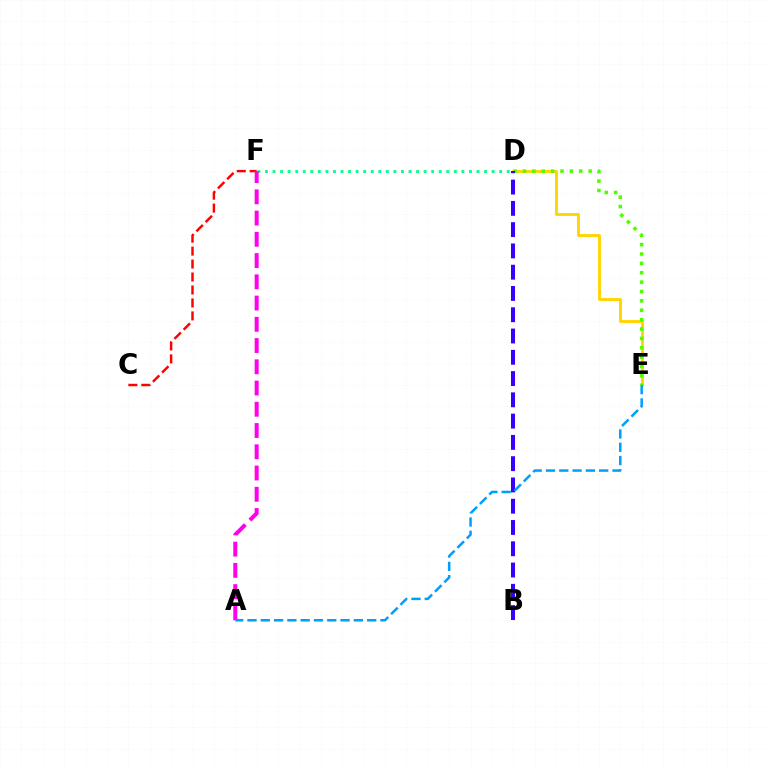{('D', 'E'): [{'color': '#ffd500', 'line_style': 'solid', 'thickness': 2.09}, {'color': '#4fff00', 'line_style': 'dotted', 'thickness': 2.55}], ('D', 'F'): [{'color': '#00ff86', 'line_style': 'dotted', 'thickness': 2.05}], ('B', 'D'): [{'color': '#3700ff', 'line_style': 'dashed', 'thickness': 2.89}], ('C', 'F'): [{'color': '#ff0000', 'line_style': 'dashed', 'thickness': 1.76}], ('A', 'F'): [{'color': '#ff00ed', 'line_style': 'dashed', 'thickness': 2.89}], ('A', 'E'): [{'color': '#009eff', 'line_style': 'dashed', 'thickness': 1.81}]}